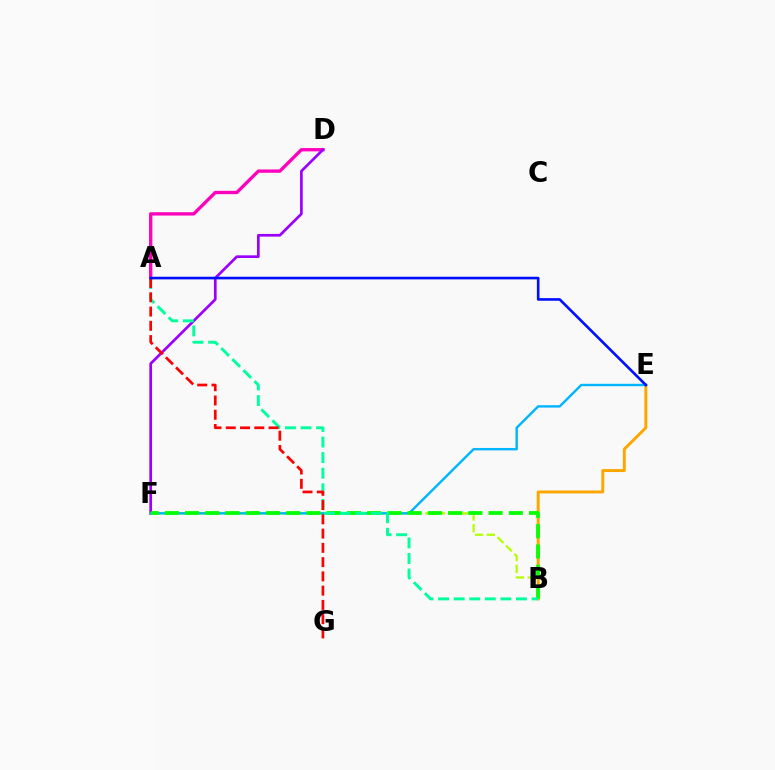{('B', 'F'): [{'color': '#b3ff00', 'line_style': 'dashed', 'thickness': 1.61}, {'color': '#08ff00', 'line_style': 'dashed', 'thickness': 2.75}], ('A', 'D'): [{'color': '#ff00bd', 'line_style': 'solid', 'thickness': 2.39}], ('B', 'E'): [{'color': '#ffa500', 'line_style': 'solid', 'thickness': 2.12}], ('D', 'F'): [{'color': '#9b00ff', 'line_style': 'solid', 'thickness': 1.94}], ('E', 'F'): [{'color': '#00b5ff', 'line_style': 'solid', 'thickness': 1.73}], ('A', 'B'): [{'color': '#00ff9d', 'line_style': 'dashed', 'thickness': 2.12}], ('A', 'G'): [{'color': '#ff0000', 'line_style': 'dashed', 'thickness': 1.94}], ('A', 'E'): [{'color': '#0010ff', 'line_style': 'solid', 'thickness': 1.9}]}